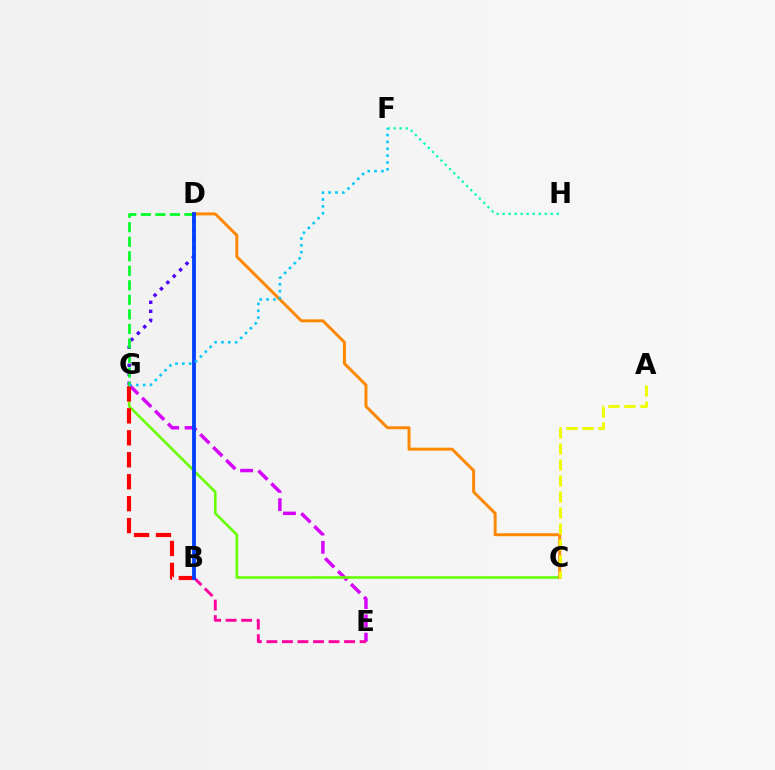{('E', 'G'): [{'color': '#d600ff', 'line_style': 'dashed', 'thickness': 2.48}], ('B', 'E'): [{'color': '#ff00a0', 'line_style': 'dashed', 'thickness': 2.11}], ('C', 'G'): [{'color': '#66ff00', 'line_style': 'solid', 'thickness': 1.88}], ('D', 'G'): [{'color': '#4f00ff', 'line_style': 'dotted', 'thickness': 2.44}, {'color': '#00ff27', 'line_style': 'dashed', 'thickness': 1.97}], ('B', 'G'): [{'color': '#ff0000', 'line_style': 'dashed', 'thickness': 2.98}], ('C', 'D'): [{'color': '#ff8800', 'line_style': 'solid', 'thickness': 2.14}], ('A', 'C'): [{'color': '#eeff00', 'line_style': 'dashed', 'thickness': 2.17}], ('F', 'H'): [{'color': '#00ffaf', 'line_style': 'dotted', 'thickness': 1.63}], ('B', 'D'): [{'color': '#003fff', 'line_style': 'solid', 'thickness': 2.75}], ('F', 'G'): [{'color': '#00c7ff', 'line_style': 'dotted', 'thickness': 1.86}]}